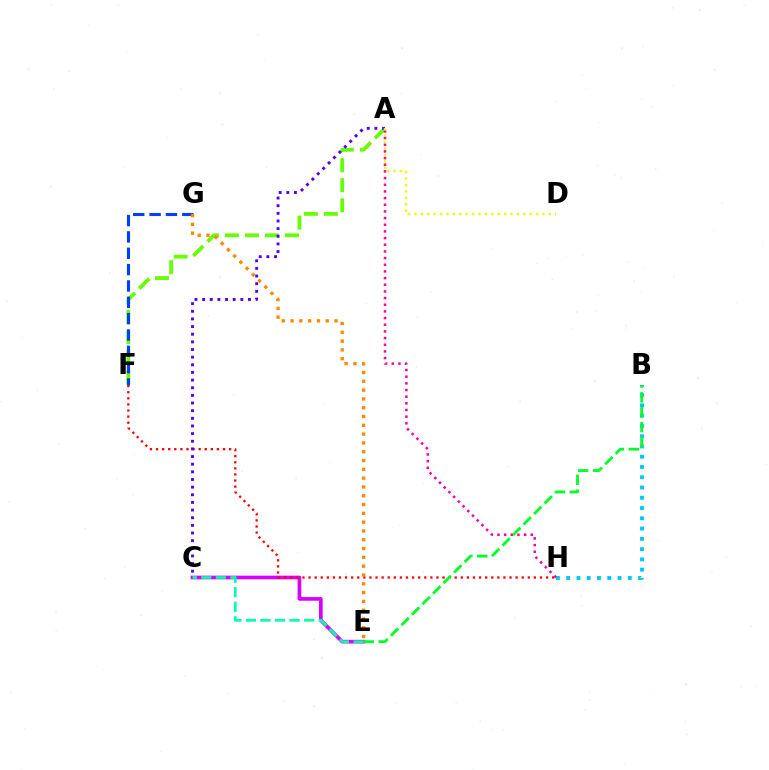{('A', 'F'): [{'color': '#66ff00', 'line_style': 'dashed', 'thickness': 2.72}], ('B', 'H'): [{'color': '#00c7ff', 'line_style': 'dotted', 'thickness': 2.79}], ('A', 'H'): [{'color': '#ff00a0', 'line_style': 'dotted', 'thickness': 1.81}], ('C', 'E'): [{'color': '#d600ff', 'line_style': 'solid', 'thickness': 2.65}, {'color': '#00ffaf', 'line_style': 'dashed', 'thickness': 1.98}], ('F', 'G'): [{'color': '#003fff', 'line_style': 'dashed', 'thickness': 2.22}], ('F', 'H'): [{'color': '#ff0000', 'line_style': 'dotted', 'thickness': 1.65}], ('A', 'C'): [{'color': '#4f00ff', 'line_style': 'dotted', 'thickness': 2.08}], ('A', 'D'): [{'color': '#eeff00', 'line_style': 'dotted', 'thickness': 1.74}], ('B', 'E'): [{'color': '#00ff27', 'line_style': 'dashed', 'thickness': 2.02}], ('E', 'G'): [{'color': '#ff8800', 'line_style': 'dotted', 'thickness': 2.39}]}